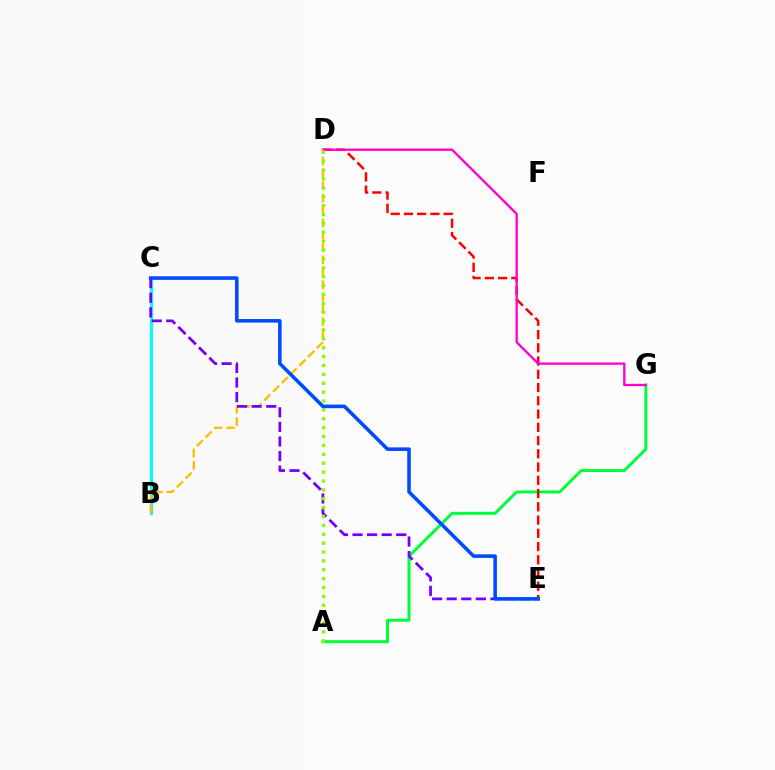{('A', 'G'): [{'color': '#00ff39', 'line_style': 'solid', 'thickness': 2.15}], ('D', 'E'): [{'color': '#ff0000', 'line_style': 'dashed', 'thickness': 1.8}], ('D', 'G'): [{'color': '#ff00cf', 'line_style': 'solid', 'thickness': 1.67}], ('B', 'C'): [{'color': '#00fff6', 'line_style': 'solid', 'thickness': 2.25}], ('B', 'D'): [{'color': '#ffbd00', 'line_style': 'dashed', 'thickness': 1.68}], ('C', 'E'): [{'color': '#7200ff', 'line_style': 'dashed', 'thickness': 1.98}, {'color': '#004bff', 'line_style': 'solid', 'thickness': 2.57}], ('A', 'D'): [{'color': '#84ff00', 'line_style': 'dotted', 'thickness': 2.41}]}